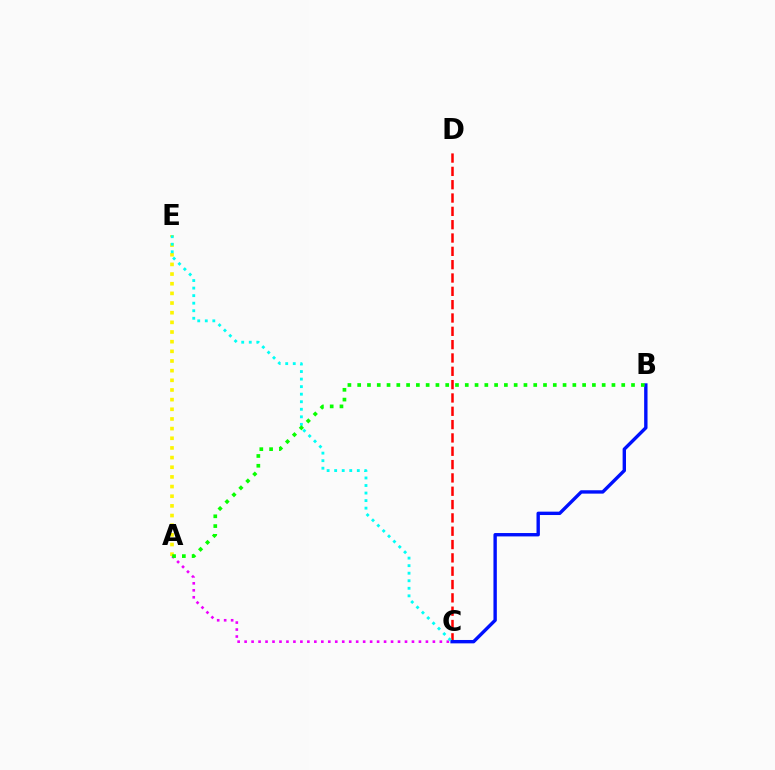{('C', 'D'): [{'color': '#ff0000', 'line_style': 'dashed', 'thickness': 1.81}], ('A', 'C'): [{'color': '#ee00ff', 'line_style': 'dotted', 'thickness': 1.89}], ('B', 'C'): [{'color': '#0010ff', 'line_style': 'solid', 'thickness': 2.43}], ('A', 'E'): [{'color': '#fcf500', 'line_style': 'dotted', 'thickness': 2.62}], ('C', 'E'): [{'color': '#00fff6', 'line_style': 'dotted', 'thickness': 2.05}], ('A', 'B'): [{'color': '#08ff00', 'line_style': 'dotted', 'thickness': 2.66}]}